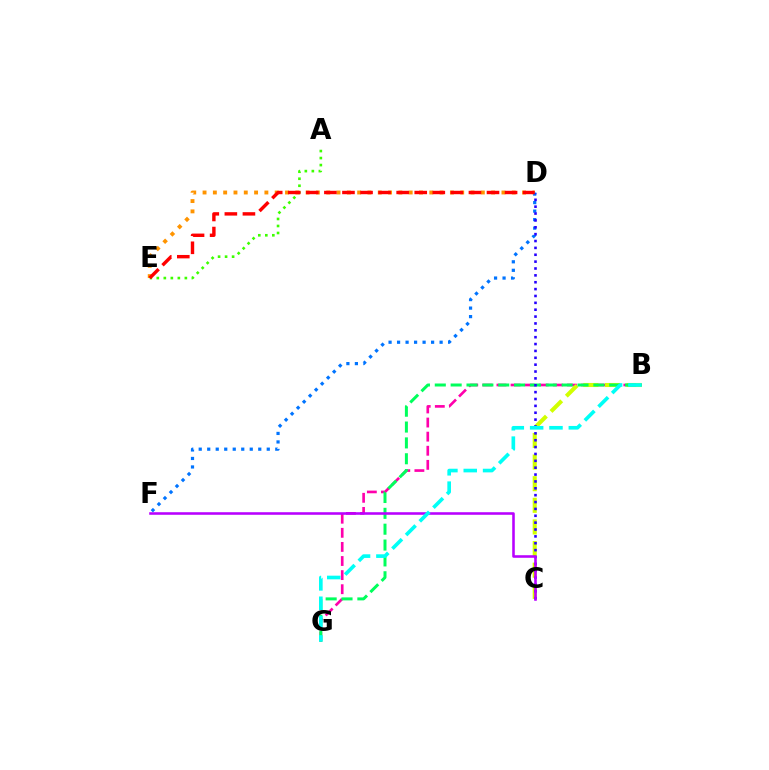{('A', 'E'): [{'color': '#3dff00', 'line_style': 'dotted', 'thickness': 1.91}], ('D', 'E'): [{'color': '#ff9400', 'line_style': 'dotted', 'thickness': 2.8}, {'color': '#ff0000', 'line_style': 'dashed', 'thickness': 2.45}], ('B', 'G'): [{'color': '#ff00ac', 'line_style': 'dashed', 'thickness': 1.92}, {'color': '#00ff5c', 'line_style': 'dashed', 'thickness': 2.15}, {'color': '#00fff6', 'line_style': 'dashed', 'thickness': 2.63}], ('B', 'C'): [{'color': '#d1ff00', 'line_style': 'dashed', 'thickness': 2.94}], ('D', 'F'): [{'color': '#0074ff', 'line_style': 'dotted', 'thickness': 2.31}], ('C', 'D'): [{'color': '#2500ff', 'line_style': 'dotted', 'thickness': 1.87}], ('C', 'F'): [{'color': '#b900ff', 'line_style': 'solid', 'thickness': 1.85}]}